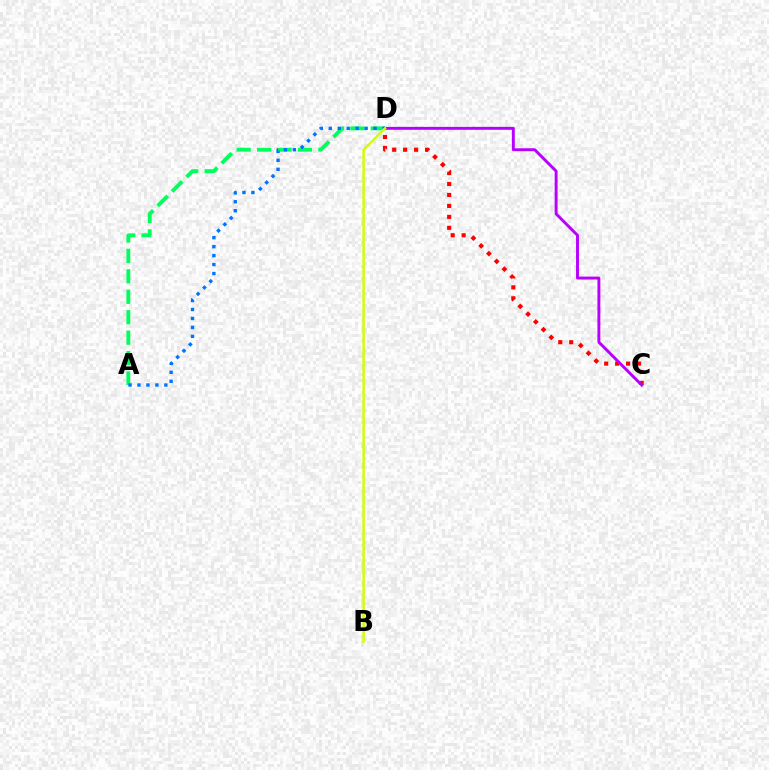{('A', 'D'): [{'color': '#00ff5c', 'line_style': 'dashed', 'thickness': 2.78}, {'color': '#0074ff', 'line_style': 'dotted', 'thickness': 2.43}], ('C', 'D'): [{'color': '#ff0000', 'line_style': 'dotted', 'thickness': 2.98}, {'color': '#b900ff', 'line_style': 'solid', 'thickness': 2.1}], ('B', 'D'): [{'color': '#d1ff00', 'line_style': 'solid', 'thickness': 1.78}]}